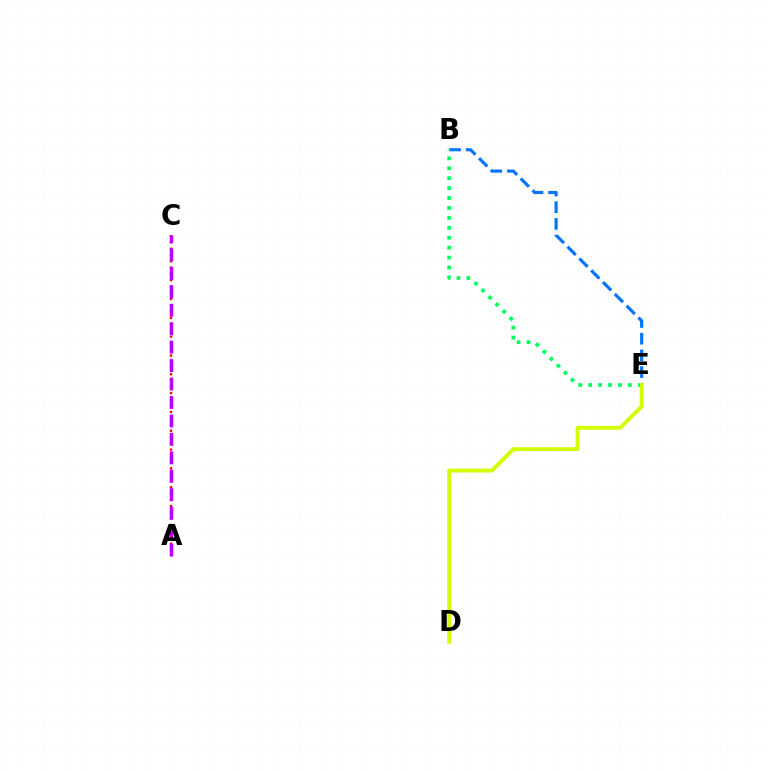{('B', 'E'): [{'color': '#0074ff', 'line_style': 'dashed', 'thickness': 2.27}, {'color': '#00ff5c', 'line_style': 'dotted', 'thickness': 2.7}], ('D', 'E'): [{'color': '#d1ff00', 'line_style': 'solid', 'thickness': 2.81}], ('A', 'C'): [{'color': '#ff0000', 'line_style': 'dotted', 'thickness': 1.71}, {'color': '#b900ff', 'line_style': 'dashed', 'thickness': 2.51}]}